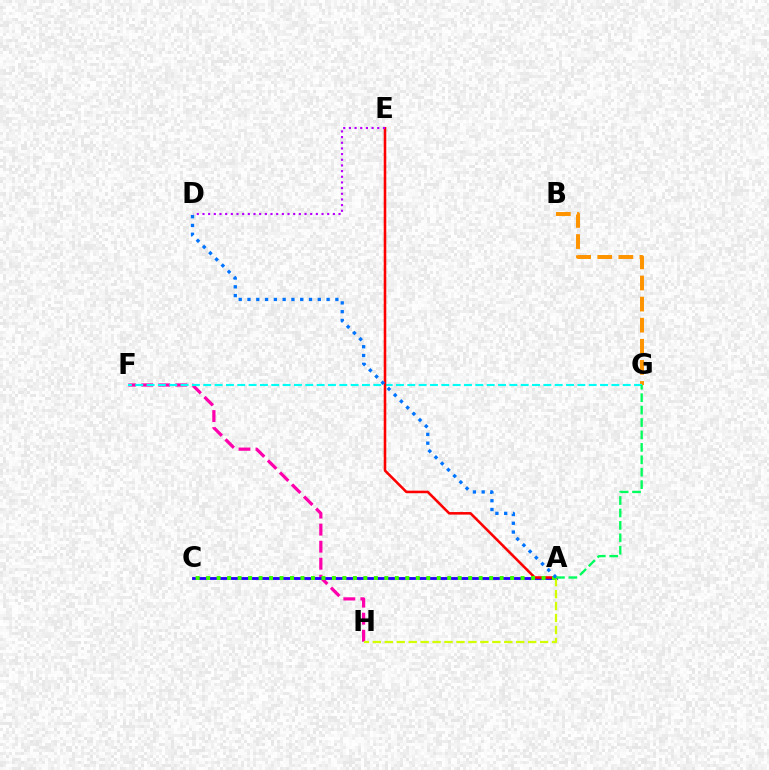{('F', 'H'): [{'color': '#ff00ac', 'line_style': 'dashed', 'thickness': 2.31}], ('A', 'C'): [{'color': '#2500ff', 'line_style': 'solid', 'thickness': 2.04}, {'color': '#3dff00', 'line_style': 'dotted', 'thickness': 2.85}], ('A', 'H'): [{'color': '#d1ff00', 'line_style': 'dashed', 'thickness': 1.62}], ('B', 'G'): [{'color': '#ff9400', 'line_style': 'dashed', 'thickness': 2.87}], ('F', 'G'): [{'color': '#00fff6', 'line_style': 'dashed', 'thickness': 1.54}], ('A', 'E'): [{'color': '#ff0000', 'line_style': 'solid', 'thickness': 1.84}], ('A', 'D'): [{'color': '#0074ff', 'line_style': 'dotted', 'thickness': 2.39}], ('D', 'E'): [{'color': '#b900ff', 'line_style': 'dotted', 'thickness': 1.54}], ('A', 'G'): [{'color': '#00ff5c', 'line_style': 'dashed', 'thickness': 1.69}]}